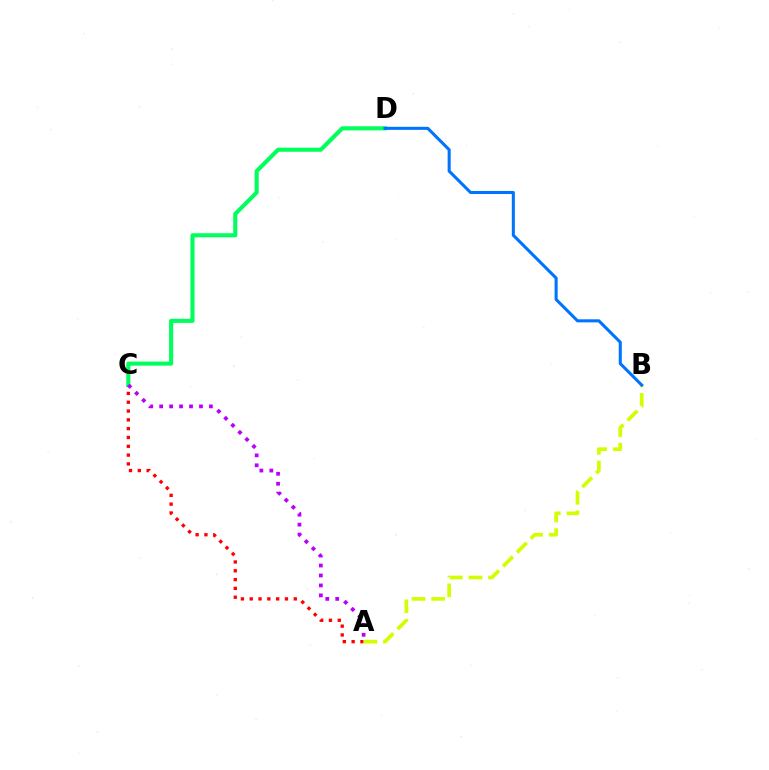{('A', 'C'): [{'color': '#ff0000', 'line_style': 'dotted', 'thickness': 2.39}, {'color': '#b900ff', 'line_style': 'dotted', 'thickness': 2.7}], ('C', 'D'): [{'color': '#00ff5c', 'line_style': 'solid', 'thickness': 2.94}], ('A', 'B'): [{'color': '#d1ff00', 'line_style': 'dashed', 'thickness': 2.66}], ('B', 'D'): [{'color': '#0074ff', 'line_style': 'solid', 'thickness': 2.2}]}